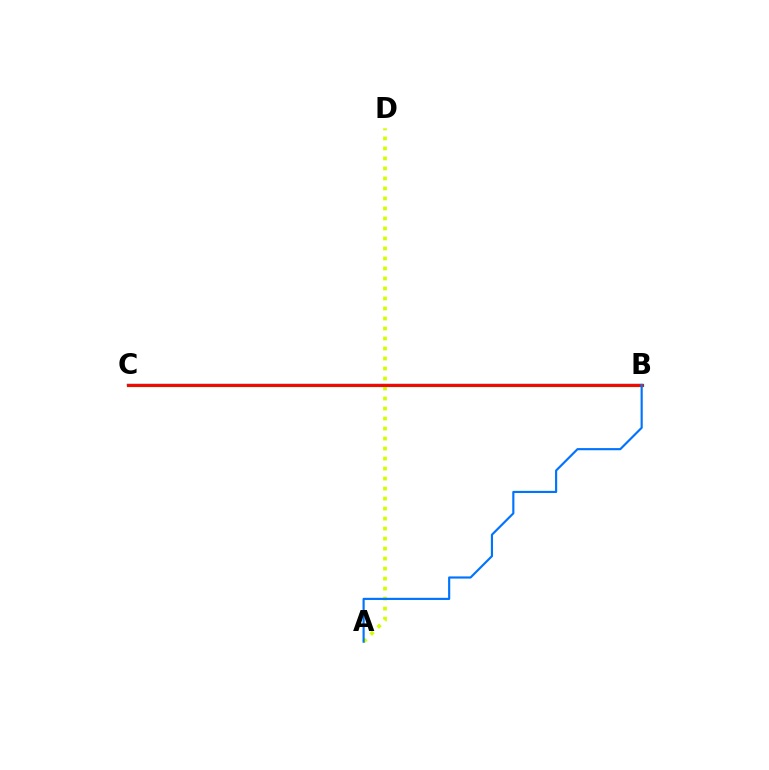{('A', 'D'): [{'color': '#d1ff00', 'line_style': 'dotted', 'thickness': 2.72}], ('B', 'C'): [{'color': '#b900ff', 'line_style': 'solid', 'thickness': 1.71}, {'color': '#00ff5c', 'line_style': 'solid', 'thickness': 2.42}, {'color': '#ff0000', 'line_style': 'solid', 'thickness': 2.08}], ('A', 'B'): [{'color': '#0074ff', 'line_style': 'solid', 'thickness': 1.55}]}